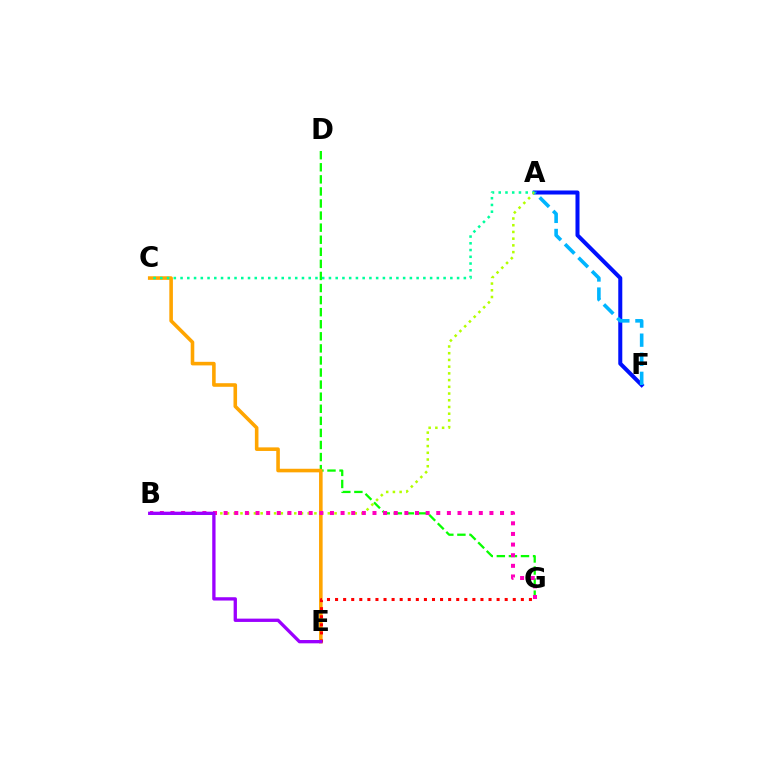{('A', 'F'): [{'color': '#0010ff', 'line_style': 'solid', 'thickness': 2.89}, {'color': '#00b5ff', 'line_style': 'dashed', 'thickness': 2.59}], ('D', 'G'): [{'color': '#08ff00', 'line_style': 'dashed', 'thickness': 1.64}], ('C', 'E'): [{'color': '#ffa500', 'line_style': 'solid', 'thickness': 2.58}], ('A', 'C'): [{'color': '#00ff9d', 'line_style': 'dotted', 'thickness': 1.83}], ('A', 'B'): [{'color': '#b3ff00', 'line_style': 'dotted', 'thickness': 1.83}], ('B', 'G'): [{'color': '#ff00bd', 'line_style': 'dotted', 'thickness': 2.89}], ('E', 'G'): [{'color': '#ff0000', 'line_style': 'dotted', 'thickness': 2.19}], ('B', 'E'): [{'color': '#9b00ff', 'line_style': 'solid', 'thickness': 2.38}]}